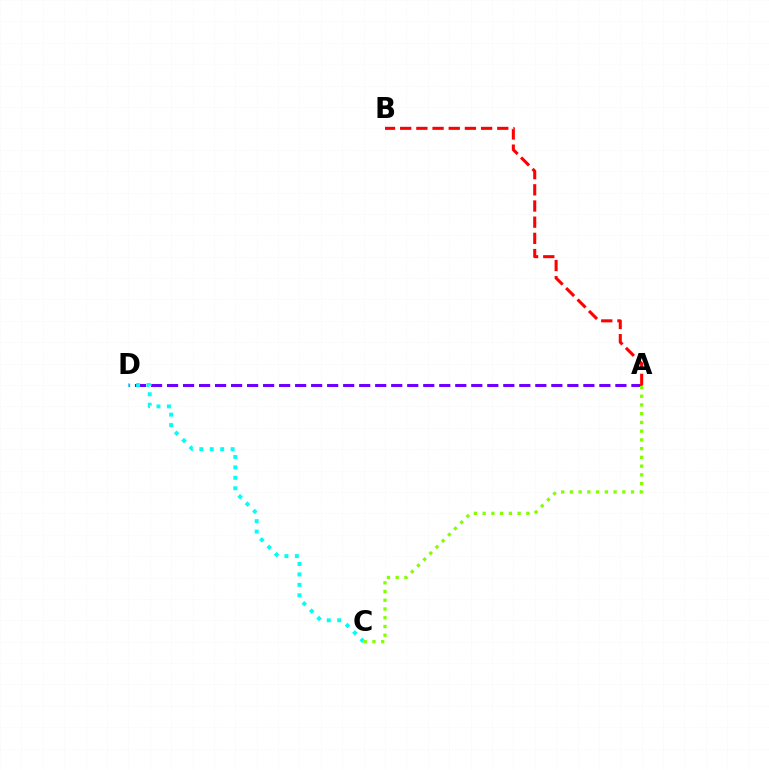{('A', 'D'): [{'color': '#7200ff', 'line_style': 'dashed', 'thickness': 2.18}], ('C', 'D'): [{'color': '#00fff6', 'line_style': 'dotted', 'thickness': 2.84}], ('A', 'C'): [{'color': '#84ff00', 'line_style': 'dotted', 'thickness': 2.37}], ('A', 'B'): [{'color': '#ff0000', 'line_style': 'dashed', 'thickness': 2.2}]}